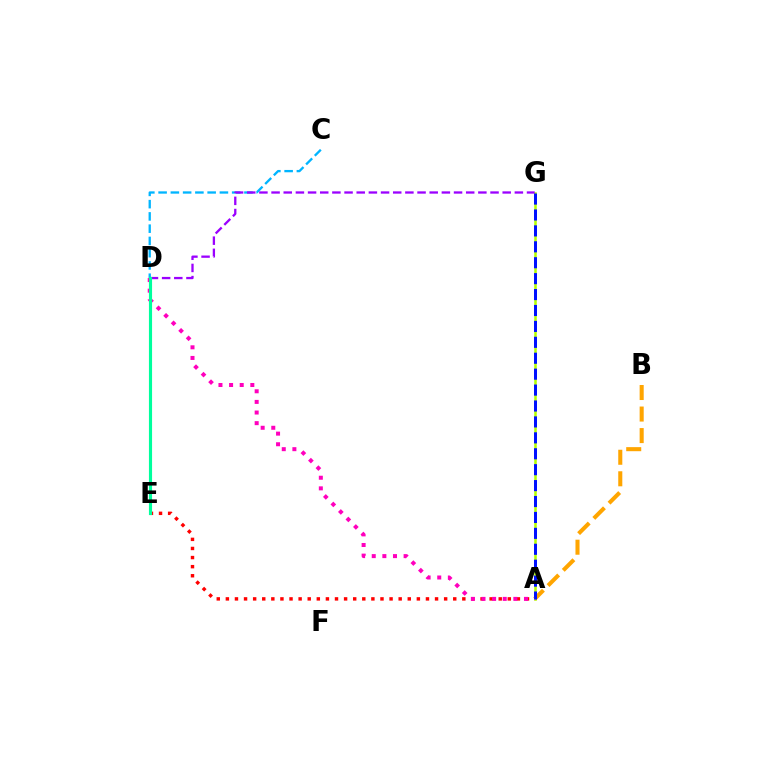{('C', 'D'): [{'color': '#00b5ff', 'line_style': 'dashed', 'thickness': 1.67}], ('A', 'G'): [{'color': '#b3ff00', 'line_style': 'solid', 'thickness': 1.83}, {'color': '#0010ff', 'line_style': 'dashed', 'thickness': 2.16}], ('A', 'B'): [{'color': '#ffa500', 'line_style': 'dashed', 'thickness': 2.93}], ('D', 'E'): [{'color': '#08ff00', 'line_style': 'dashed', 'thickness': 2.0}, {'color': '#00ff9d', 'line_style': 'solid', 'thickness': 2.25}], ('A', 'E'): [{'color': '#ff0000', 'line_style': 'dotted', 'thickness': 2.47}], ('D', 'G'): [{'color': '#9b00ff', 'line_style': 'dashed', 'thickness': 1.65}], ('A', 'D'): [{'color': '#ff00bd', 'line_style': 'dotted', 'thickness': 2.89}]}